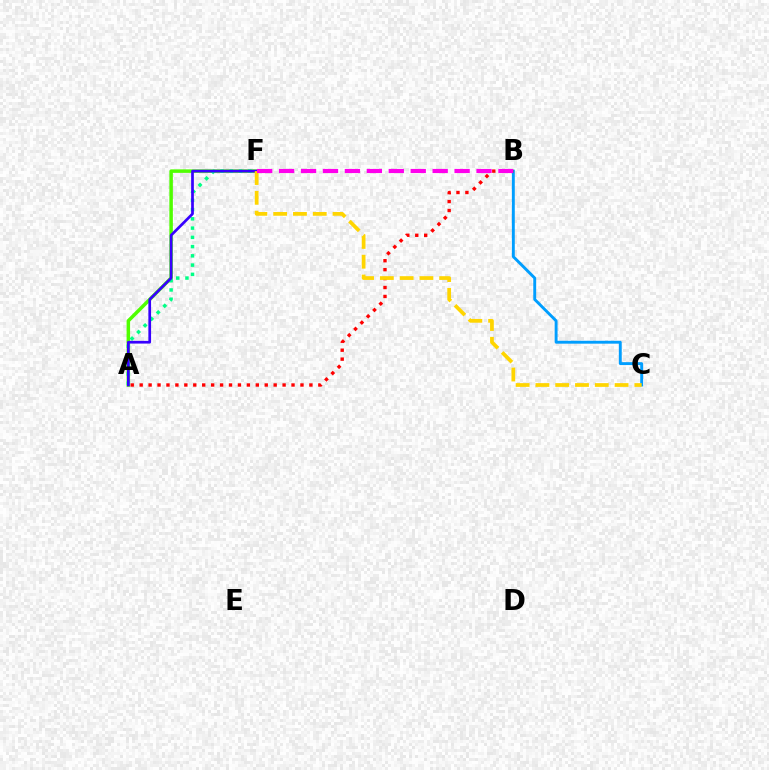{('A', 'F'): [{'color': '#4fff00', 'line_style': 'solid', 'thickness': 2.52}, {'color': '#00ff86', 'line_style': 'dotted', 'thickness': 2.51}, {'color': '#3700ff', 'line_style': 'solid', 'thickness': 1.95}], ('B', 'C'): [{'color': '#009eff', 'line_style': 'solid', 'thickness': 2.09}], ('A', 'B'): [{'color': '#ff0000', 'line_style': 'dotted', 'thickness': 2.43}], ('C', 'F'): [{'color': '#ffd500', 'line_style': 'dashed', 'thickness': 2.69}], ('B', 'F'): [{'color': '#ff00ed', 'line_style': 'dashed', 'thickness': 2.98}]}